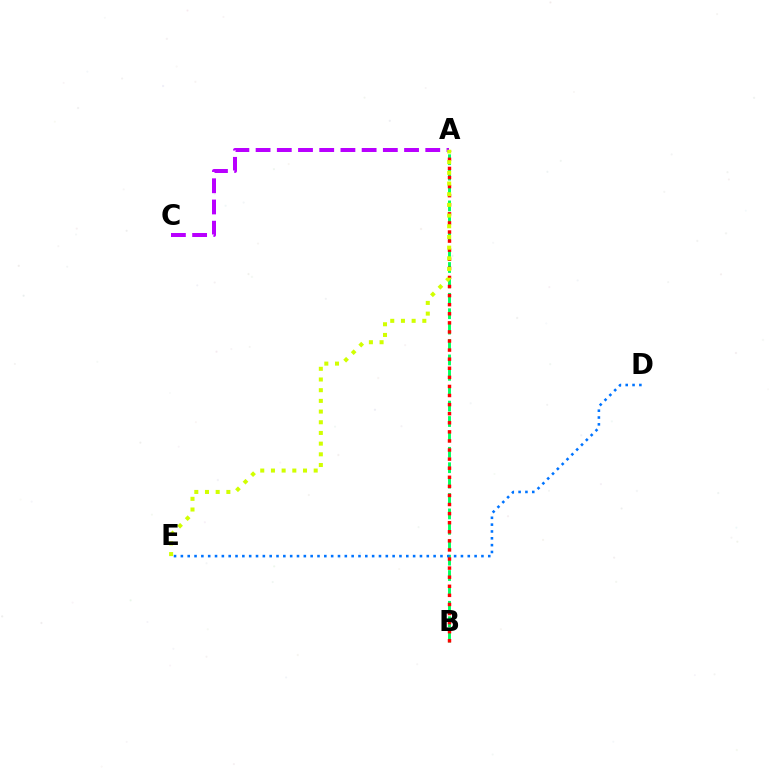{('A', 'B'): [{'color': '#00ff5c', 'line_style': 'dashed', 'thickness': 2.09}, {'color': '#ff0000', 'line_style': 'dotted', 'thickness': 2.47}], ('D', 'E'): [{'color': '#0074ff', 'line_style': 'dotted', 'thickness': 1.86}], ('A', 'C'): [{'color': '#b900ff', 'line_style': 'dashed', 'thickness': 2.88}], ('A', 'E'): [{'color': '#d1ff00', 'line_style': 'dotted', 'thickness': 2.9}]}